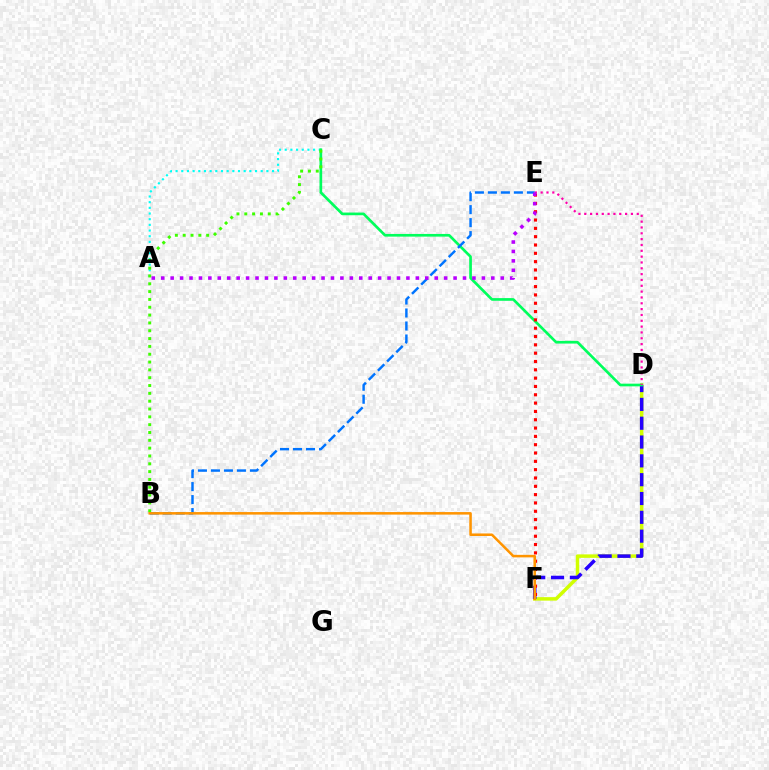{('A', 'C'): [{'color': '#00fff6', 'line_style': 'dotted', 'thickness': 1.54}], ('D', 'F'): [{'color': '#d1ff00', 'line_style': 'solid', 'thickness': 2.5}, {'color': '#2500ff', 'line_style': 'dashed', 'thickness': 2.56}], ('C', 'D'): [{'color': '#00ff5c', 'line_style': 'solid', 'thickness': 1.93}], ('E', 'F'): [{'color': '#ff0000', 'line_style': 'dotted', 'thickness': 2.26}], ('B', 'C'): [{'color': '#3dff00', 'line_style': 'dotted', 'thickness': 2.13}], ('B', 'E'): [{'color': '#0074ff', 'line_style': 'dashed', 'thickness': 1.77}], ('B', 'F'): [{'color': '#ff9400', 'line_style': 'solid', 'thickness': 1.83}], ('D', 'E'): [{'color': '#ff00ac', 'line_style': 'dotted', 'thickness': 1.58}], ('A', 'E'): [{'color': '#b900ff', 'line_style': 'dotted', 'thickness': 2.56}]}